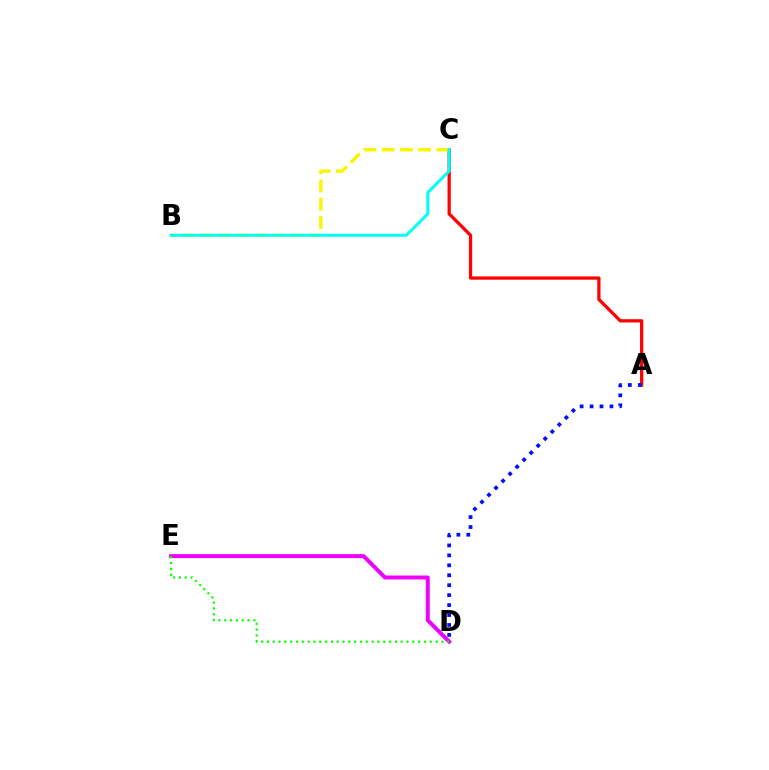{('A', 'C'): [{'color': '#ff0000', 'line_style': 'solid', 'thickness': 2.34}], ('A', 'D'): [{'color': '#0010ff', 'line_style': 'dotted', 'thickness': 2.7}], ('D', 'E'): [{'color': '#ee00ff', 'line_style': 'solid', 'thickness': 2.84}, {'color': '#08ff00', 'line_style': 'dotted', 'thickness': 1.58}], ('B', 'C'): [{'color': '#fcf500', 'line_style': 'dashed', 'thickness': 2.47}, {'color': '#00fff6', 'line_style': 'solid', 'thickness': 2.15}]}